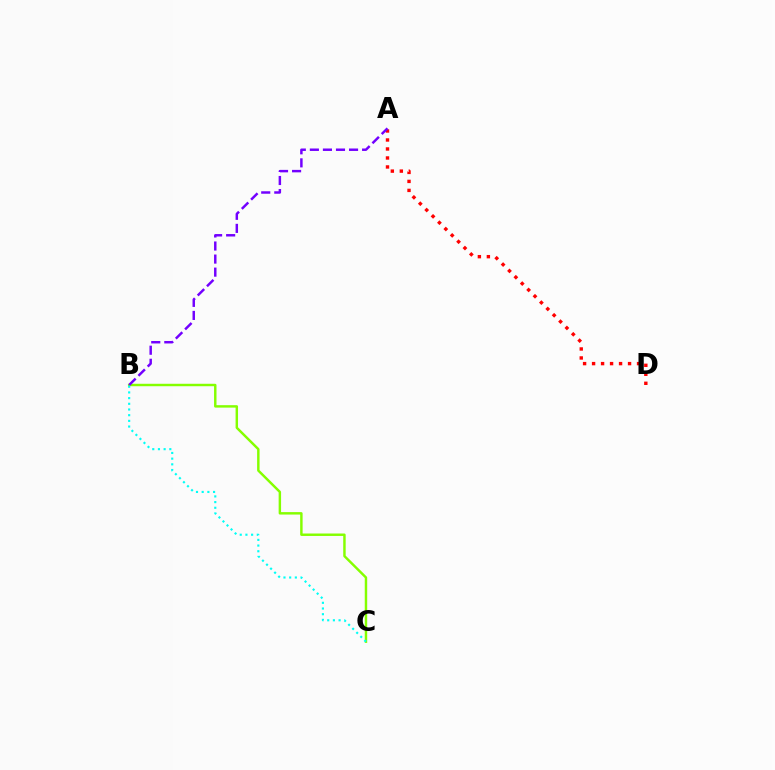{('B', 'C'): [{'color': '#84ff00', 'line_style': 'solid', 'thickness': 1.76}, {'color': '#00fff6', 'line_style': 'dotted', 'thickness': 1.55}], ('A', 'D'): [{'color': '#ff0000', 'line_style': 'dotted', 'thickness': 2.44}], ('A', 'B'): [{'color': '#7200ff', 'line_style': 'dashed', 'thickness': 1.77}]}